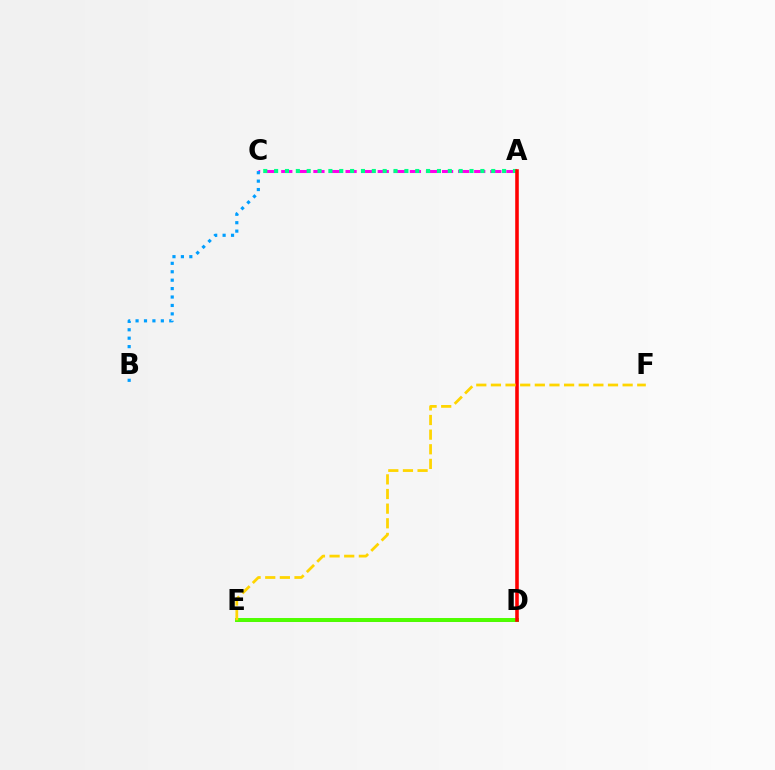{('A', 'C'): [{'color': '#ff00ed', 'line_style': 'dashed', 'thickness': 2.18}, {'color': '#00ff86', 'line_style': 'dotted', 'thickness': 2.95}], ('B', 'C'): [{'color': '#009eff', 'line_style': 'dotted', 'thickness': 2.29}], ('D', 'E'): [{'color': '#3700ff', 'line_style': 'solid', 'thickness': 1.97}, {'color': '#4fff00', 'line_style': 'solid', 'thickness': 2.85}], ('A', 'D'): [{'color': '#ff0000', 'line_style': 'solid', 'thickness': 2.58}], ('E', 'F'): [{'color': '#ffd500', 'line_style': 'dashed', 'thickness': 1.99}]}